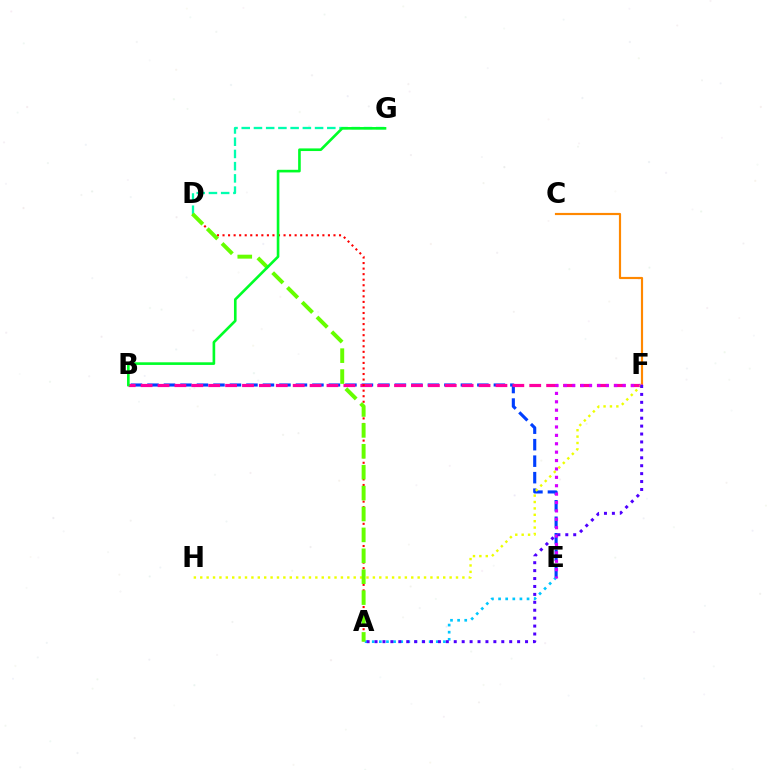{('B', 'E'): [{'color': '#003fff', 'line_style': 'dashed', 'thickness': 2.24}], ('B', 'F'): [{'color': '#ff00a0', 'line_style': 'dashed', 'thickness': 2.3}], ('A', 'D'): [{'color': '#ff0000', 'line_style': 'dotted', 'thickness': 1.51}, {'color': '#66ff00', 'line_style': 'dashed', 'thickness': 2.84}], ('D', 'G'): [{'color': '#00ffaf', 'line_style': 'dashed', 'thickness': 1.66}], ('C', 'F'): [{'color': '#ff8800', 'line_style': 'solid', 'thickness': 1.56}], ('A', 'E'): [{'color': '#00c7ff', 'line_style': 'dotted', 'thickness': 1.93}], ('E', 'F'): [{'color': '#d600ff', 'line_style': 'dotted', 'thickness': 2.28}], ('F', 'H'): [{'color': '#eeff00', 'line_style': 'dotted', 'thickness': 1.74}], ('B', 'G'): [{'color': '#00ff27', 'line_style': 'solid', 'thickness': 1.9}], ('A', 'F'): [{'color': '#4f00ff', 'line_style': 'dotted', 'thickness': 2.15}]}